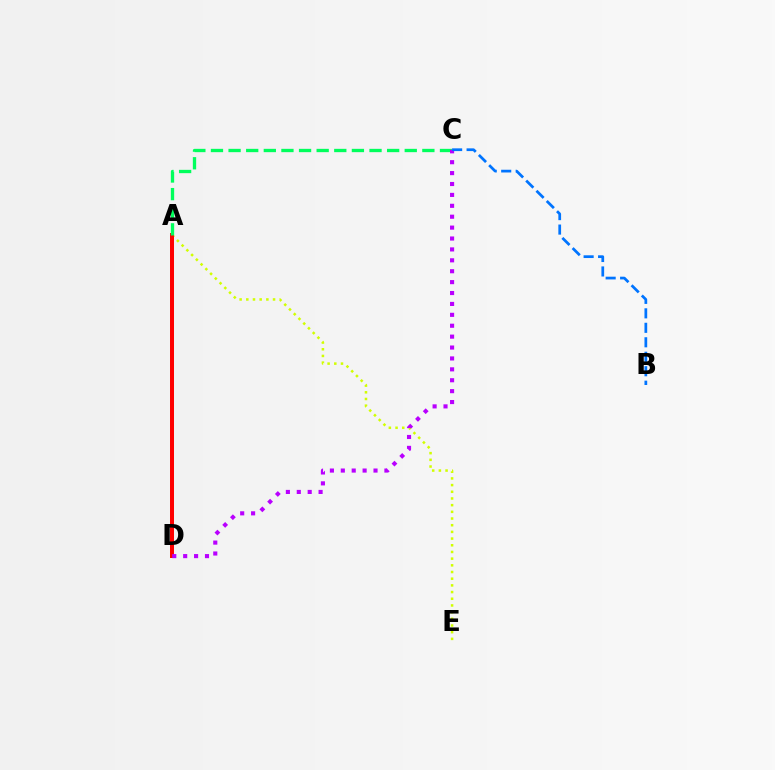{('A', 'E'): [{'color': '#d1ff00', 'line_style': 'dotted', 'thickness': 1.82}], ('A', 'D'): [{'color': '#ff0000', 'line_style': 'solid', 'thickness': 2.87}], ('A', 'C'): [{'color': '#00ff5c', 'line_style': 'dashed', 'thickness': 2.39}], ('C', 'D'): [{'color': '#b900ff', 'line_style': 'dotted', 'thickness': 2.96}], ('B', 'C'): [{'color': '#0074ff', 'line_style': 'dashed', 'thickness': 1.97}]}